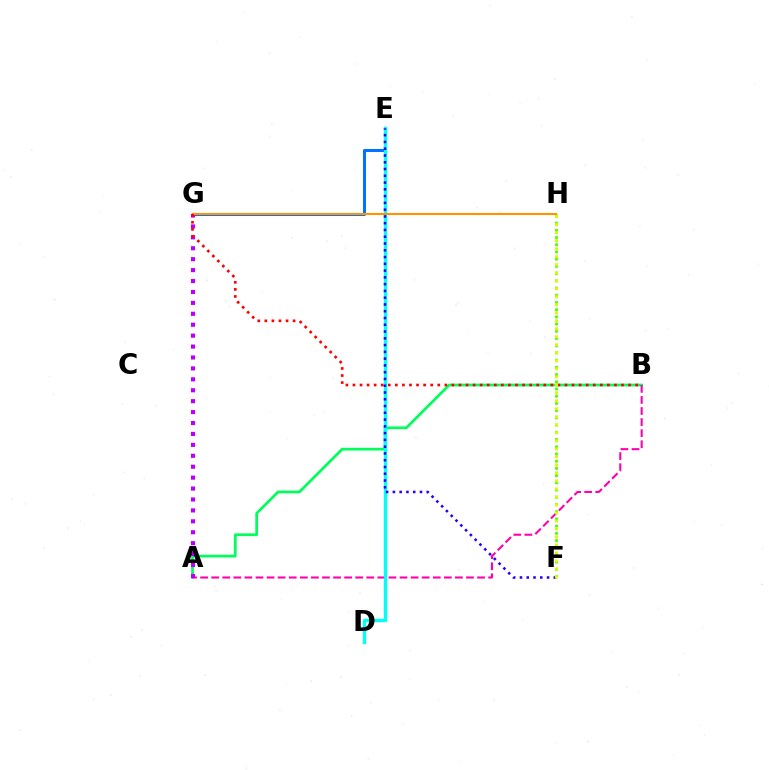{('A', 'B'): [{'color': '#00ff5c', 'line_style': 'solid', 'thickness': 1.97}, {'color': '#ff00ac', 'line_style': 'dashed', 'thickness': 1.51}], ('E', 'G'): [{'color': '#0074ff', 'line_style': 'solid', 'thickness': 2.2}], ('D', 'E'): [{'color': '#00fff6', 'line_style': 'solid', 'thickness': 2.41}], ('F', 'H'): [{'color': '#3dff00', 'line_style': 'dotted', 'thickness': 1.96}, {'color': '#d1ff00', 'line_style': 'dotted', 'thickness': 2.18}], ('E', 'F'): [{'color': '#2500ff', 'line_style': 'dotted', 'thickness': 1.84}], ('A', 'G'): [{'color': '#b900ff', 'line_style': 'dotted', 'thickness': 2.97}], ('G', 'H'): [{'color': '#ff9400', 'line_style': 'solid', 'thickness': 1.51}], ('B', 'G'): [{'color': '#ff0000', 'line_style': 'dotted', 'thickness': 1.92}]}